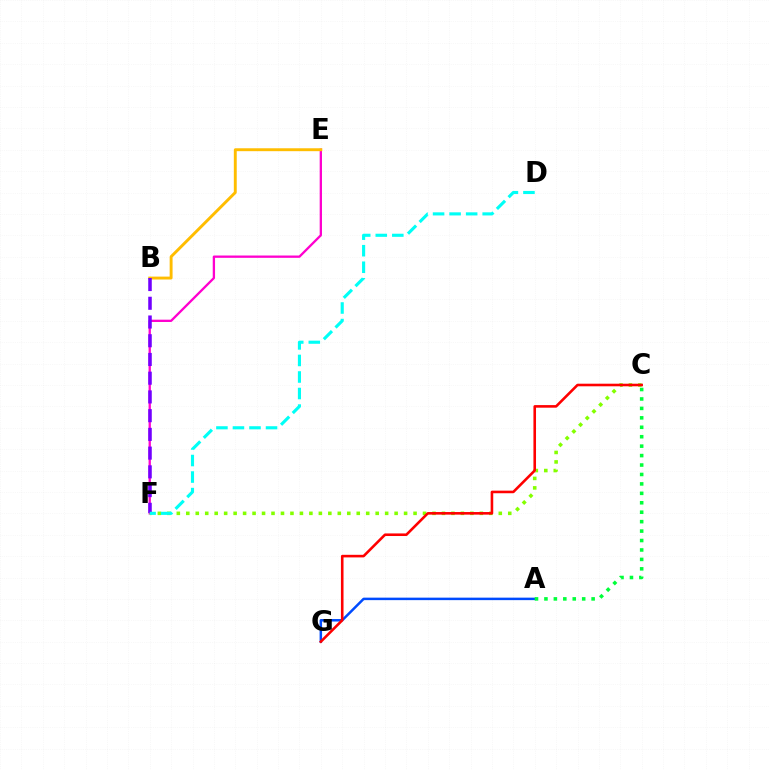{('E', 'F'): [{'color': '#ff00cf', 'line_style': 'solid', 'thickness': 1.66}], ('B', 'E'): [{'color': '#ffbd00', 'line_style': 'solid', 'thickness': 2.1}], ('A', 'G'): [{'color': '#004bff', 'line_style': 'solid', 'thickness': 1.79}], ('C', 'F'): [{'color': '#84ff00', 'line_style': 'dotted', 'thickness': 2.57}], ('C', 'G'): [{'color': '#ff0000', 'line_style': 'solid', 'thickness': 1.87}], ('B', 'F'): [{'color': '#7200ff', 'line_style': 'dashed', 'thickness': 2.54}], ('D', 'F'): [{'color': '#00fff6', 'line_style': 'dashed', 'thickness': 2.25}], ('A', 'C'): [{'color': '#00ff39', 'line_style': 'dotted', 'thickness': 2.56}]}